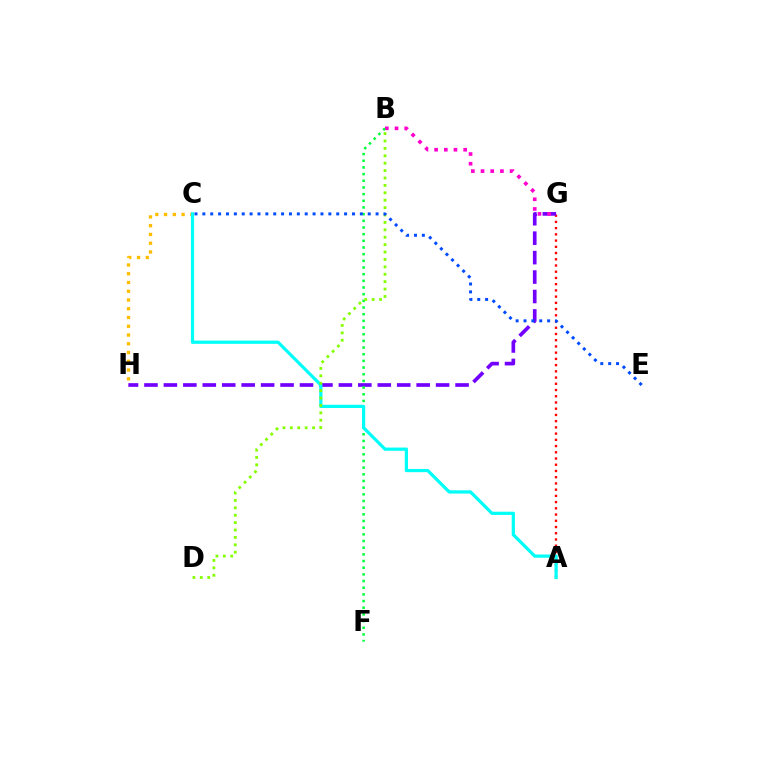{('A', 'G'): [{'color': '#ff0000', 'line_style': 'dotted', 'thickness': 1.69}], ('G', 'H'): [{'color': '#7200ff', 'line_style': 'dashed', 'thickness': 2.64}], ('B', 'G'): [{'color': '#ff00cf', 'line_style': 'dotted', 'thickness': 2.63}], ('B', 'F'): [{'color': '#00ff39', 'line_style': 'dotted', 'thickness': 1.81}], ('C', 'H'): [{'color': '#ffbd00', 'line_style': 'dotted', 'thickness': 2.38}], ('A', 'C'): [{'color': '#00fff6', 'line_style': 'solid', 'thickness': 2.32}], ('B', 'D'): [{'color': '#84ff00', 'line_style': 'dotted', 'thickness': 2.01}], ('C', 'E'): [{'color': '#004bff', 'line_style': 'dotted', 'thickness': 2.14}]}